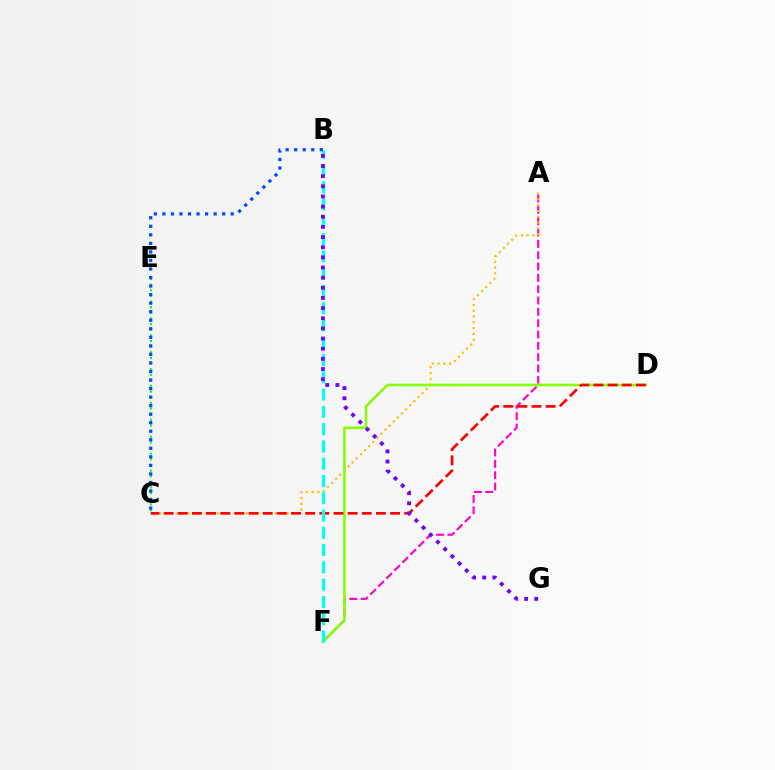{('A', 'F'): [{'color': '#ff00cf', 'line_style': 'dashed', 'thickness': 1.54}], ('A', 'C'): [{'color': '#ffbd00', 'line_style': 'dotted', 'thickness': 1.58}], ('D', 'F'): [{'color': '#84ff00', 'line_style': 'solid', 'thickness': 1.85}], ('C', 'E'): [{'color': '#00ff39', 'line_style': 'dotted', 'thickness': 1.53}], ('C', 'D'): [{'color': '#ff0000', 'line_style': 'dashed', 'thickness': 1.92}], ('B', 'F'): [{'color': '#00fff6', 'line_style': 'dashed', 'thickness': 2.35}], ('B', 'G'): [{'color': '#7200ff', 'line_style': 'dotted', 'thickness': 2.76}], ('B', 'C'): [{'color': '#004bff', 'line_style': 'dotted', 'thickness': 2.32}]}